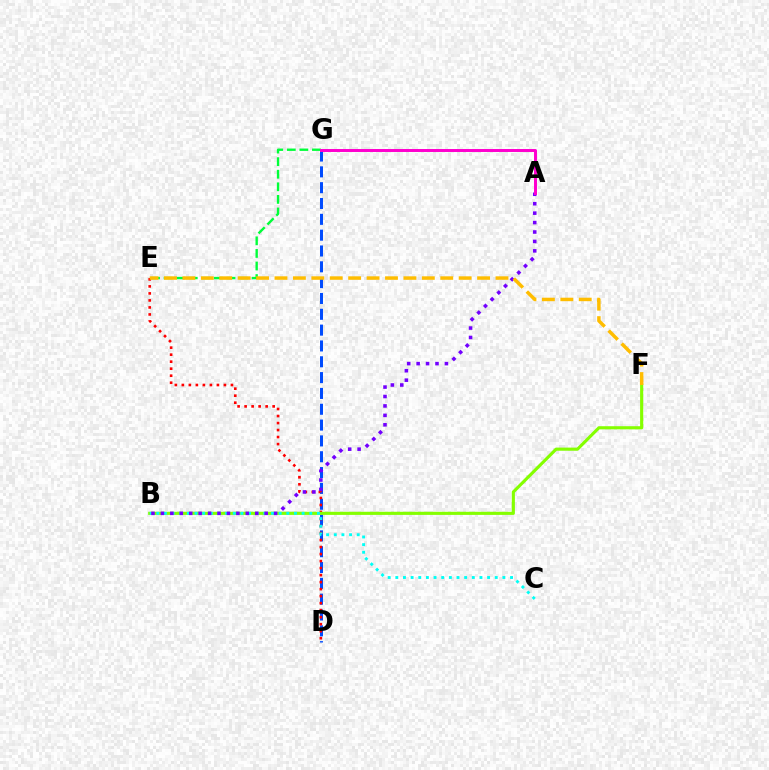{('D', 'G'): [{'color': '#004bff', 'line_style': 'dashed', 'thickness': 2.15}], ('D', 'E'): [{'color': '#ff0000', 'line_style': 'dotted', 'thickness': 1.91}], ('B', 'F'): [{'color': '#84ff00', 'line_style': 'solid', 'thickness': 2.25}], ('E', 'G'): [{'color': '#00ff39', 'line_style': 'dashed', 'thickness': 1.71}], ('B', 'C'): [{'color': '#00fff6', 'line_style': 'dotted', 'thickness': 2.08}], ('A', 'B'): [{'color': '#7200ff', 'line_style': 'dotted', 'thickness': 2.56}], ('E', 'F'): [{'color': '#ffbd00', 'line_style': 'dashed', 'thickness': 2.5}], ('A', 'G'): [{'color': '#ff00cf', 'line_style': 'solid', 'thickness': 2.14}]}